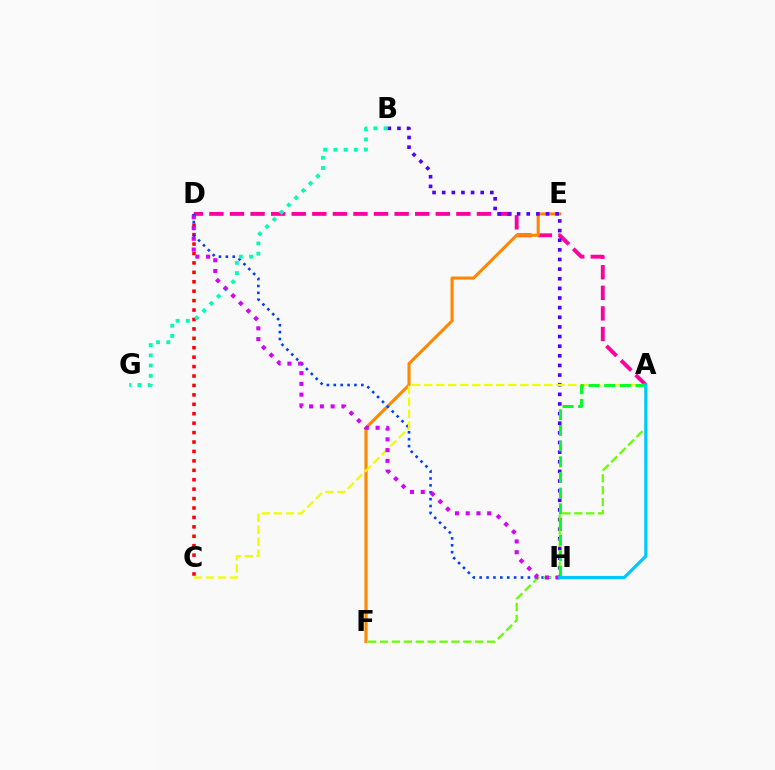{('A', 'D'): [{'color': '#ff00a0', 'line_style': 'dashed', 'thickness': 2.8}], ('C', 'D'): [{'color': '#ff0000', 'line_style': 'dotted', 'thickness': 2.56}], ('E', 'F'): [{'color': '#ff8800', 'line_style': 'solid', 'thickness': 2.23}], ('B', 'H'): [{'color': '#4f00ff', 'line_style': 'dotted', 'thickness': 2.62}], ('D', 'H'): [{'color': '#003fff', 'line_style': 'dotted', 'thickness': 1.87}, {'color': '#d600ff', 'line_style': 'dotted', 'thickness': 2.92}], ('A', 'F'): [{'color': '#66ff00', 'line_style': 'dashed', 'thickness': 1.62}], ('A', 'C'): [{'color': '#eeff00', 'line_style': 'dashed', 'thickness': 1.63}], ('B', 'G'): [{'color': '#00ffaf', 'line_style': 'dotted', 'thickness': 2.78}], ('A', 'H'): [{'color': '#00ff27', 'line_style': 'dashed', 'thickness': 2.13}, {'color': '#00c7ff', 'line_style': 'solid', 'thickness': 2.29}]}